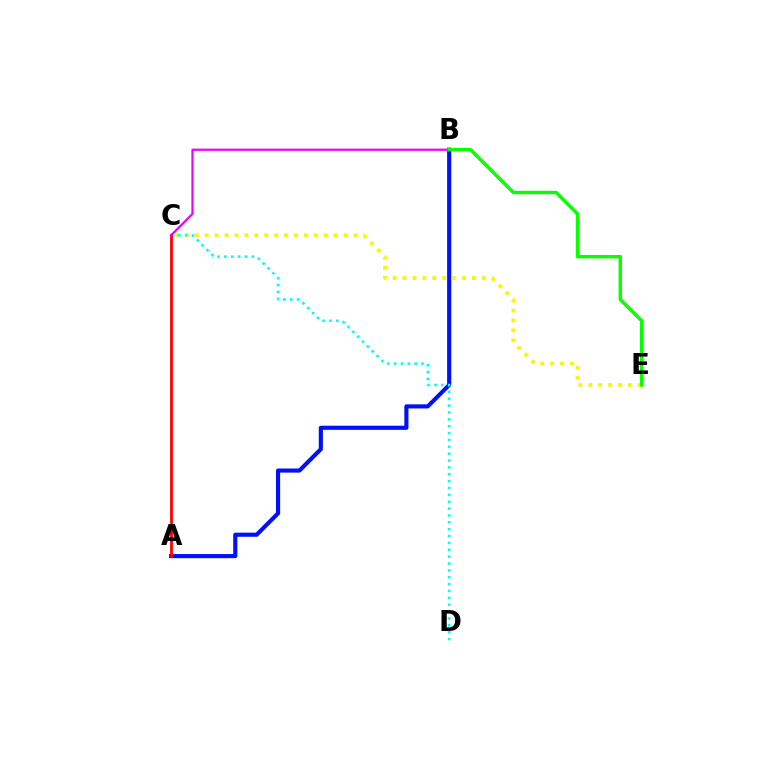{('A', 'B'): [{'color': '#0010ff', 'line_style': 'solid', 'thickness': 2.97}], ('C', 'E'): [{'color': '#fcf500', 'line_style': 'dotted', 'thickness': 2.69}], ('C', 'D'): [{'color': '#00fff6', 'line_style': 'dotted', 'thickness': 1.87}], ('A', 'C'): [{'color': '#ff0000', 'line_style': 'solid', 'thickness': 2.0}], ('B', 'C'): [{'color': '#ee00ff', 'line_style': 'solid', 'thickness': 1.61}], ('B', 'E'): [{'color': '#08ff00', 'line_style': 'solid', 'thickness': 2.47}]}